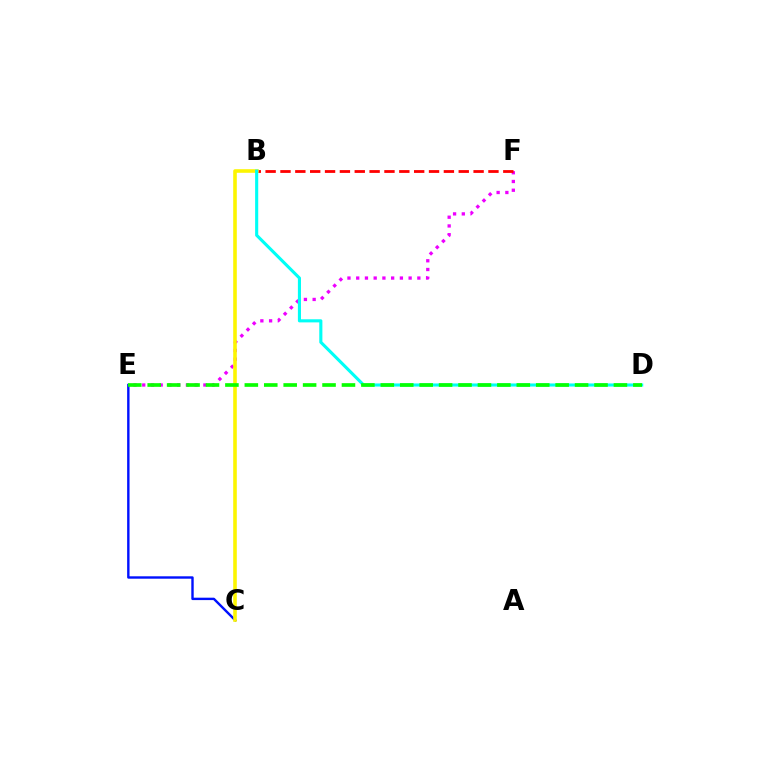{('C', 'E'): [{'color': '#0010ff', 'line_style': 'solid', 'thickness': 1.73}], ('E', 'F'): [{'color': '#ee00ff', 'line_style': 'dotted', 'thickness': 2.37}], ('B', 'F'): [{'color': '#ff0000', 'line_style': 'dashed', 'thickness': 2.02}], ('B', 'C'): [{'color': '#fcf500', 'line_style': 'solid', 'thickness': 2.59}], ('B', 'D'): [{'color': '#00fff6', 'line_style': 'solid', 'thickness': 2.24}], ('D', 'E'): [{'color': '#08ff00', 'line_style': 'dashed', 'thickness': 2.64}]}